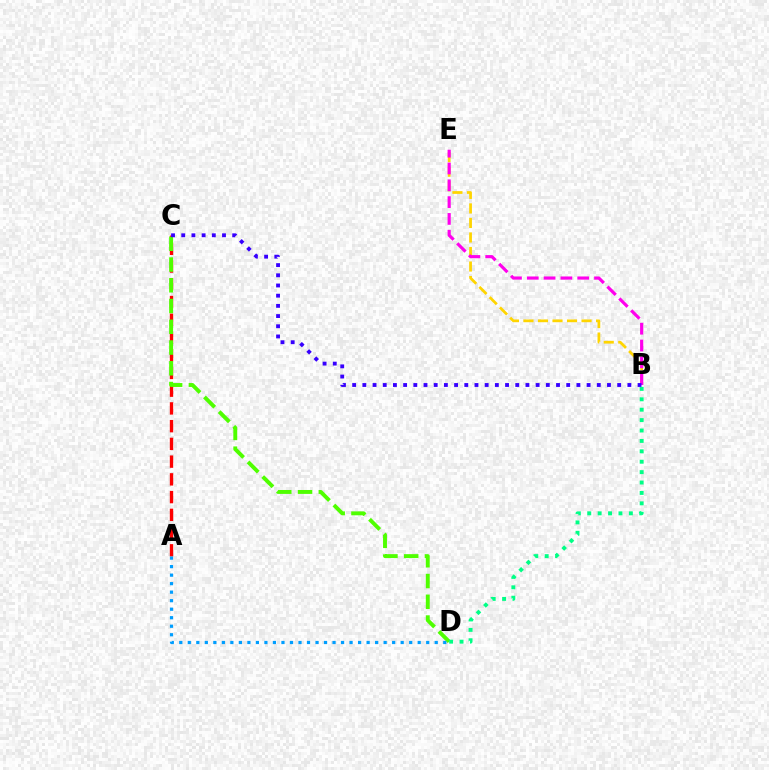{('A', 'C'): [{'color': '#ff0000', 'line_style': 'dashed', 'thickness': 2.41}], ('C', 'D'): [{'color': '#4fff00', 'line_style': 'dashed', 'thickness': 2.82}], ('B', 'E'): [{'color': '#ffd500', 'line_style': 'dashed', 'thickness': 1.97}, {'color': '#ff00ed', 'line_style': 'dashed', 'thickness': 2.28}], ('A', 'D'): [{'color': '#009eff', 'line_style': 'dotted', 'thickness': 2.31}], ('B', 'C'): [{'color': '#3700ff', 'line_style': 'dotted', 'thickness': 2.77}], ('B', 'D'): [{'color': '#00ff86', 'line_style': 'dotted', 'thickness': 2.83}]}